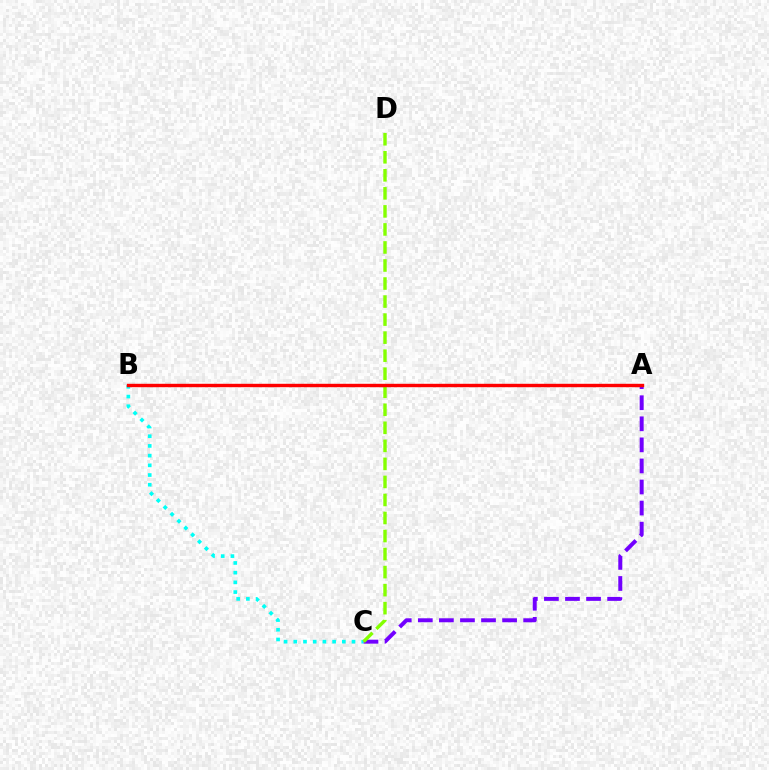{('B', 'C'): [{'color': '#00fff6', 'line_style': 'dotted', 'thickness': 2.64}], ('A', 'C'): [{'color': '#7200ff', 'line_style': 'dashed', 'thickness': 2.86}], ('C', 'D'): [{'color': '#84ff00', 'line_style': 'dashed', 'thickness': 2.45}], ('A', 'B'): [{'color': '#ff0000', 'line_style': 'solid', 'thickness': 2.45}]}